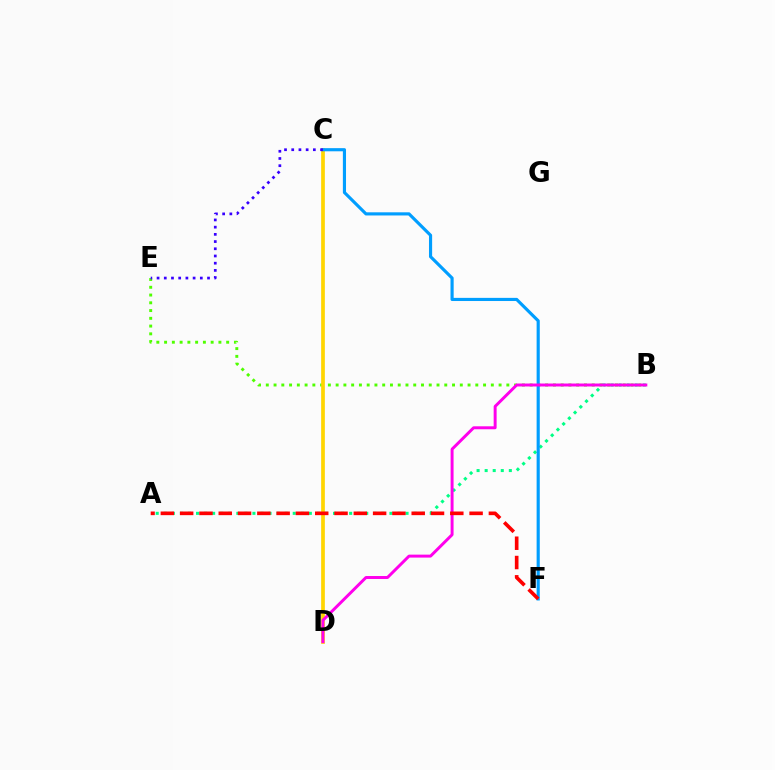{('A', 'B'): [{'color': '#00ff86', 'line_style': 'dotted', 'thickness': 2.19}], ('B', 'E'): [{'color': '#4fff00', 'line_style': 'dotted', 'thickness': 2.11}], ('C', 'D'): [{'color': '#ffd500', 'line_style': 'solid', 'thickness': 2.67}], ('C', 'F'): [{'color': '#009eff', 'line_style': 'solid', 'thickness': 2.27}], ('B', 'D'): [{'color': '#ff00ed', 'line_style': 'solid', 'thickness': 2.13}], ('A', 'F'): [{'color': '#ff0000', 'line_style': 'dashed', 'thickness': 2.62}], ('C', 'E'): [{'color': '#3700ff', 'line_style': 'dotted', 'thickness': 1.96}]}